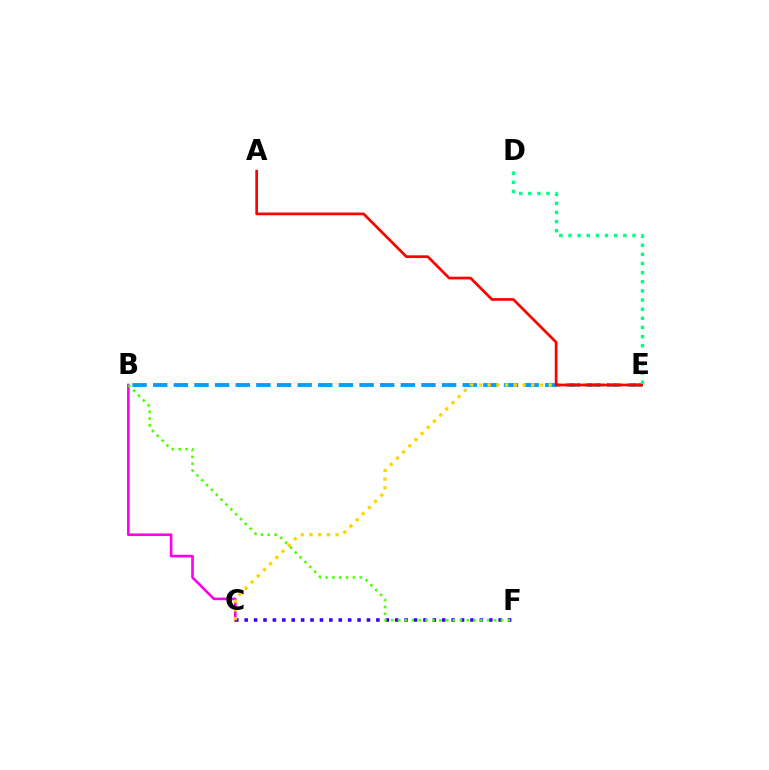{('B', 'E'): [{'color': '#009eff', 'line_style': 'dashed', 'thickness': 2.8}], ('B', 'C'): [{'color': '#ff00ed', 'line_style': 'solid', 'thickness': 1.89}], ('C', 'F'): [{'color': '#3700ff', 'line_style': 'dotted', 'thickness': 2.56}], ('B', 'F'): [{'color': '#4fff00', 'line_style': 'dotted', 'thickness': 1.86}], ('C', 'E'): [{'color': '#ffd500', 'line_style': 'dotted', 'thickness': 2.37}], ('A', 'E'): [{'color': '#ff0000', 'line_style': 'solid', 'thickness': 1.95}], ('D', 'E'): [{'color': '#00ff86', 'line_style': 'dotted', 'thickness': 2.48}]}